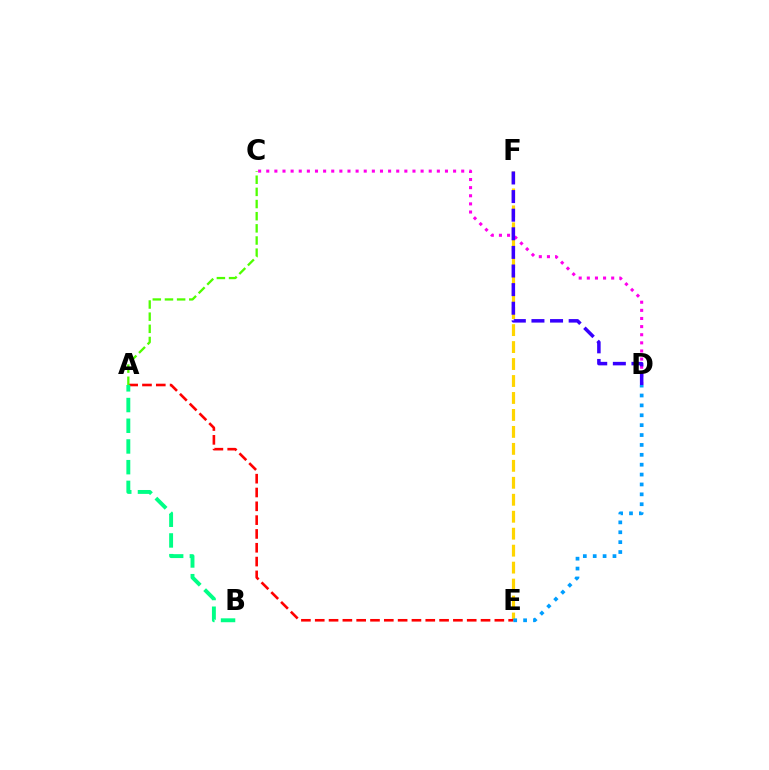{('E', 'F'): [{'color': '#ffd500', 'line_style': 'dashed', 'thickness': 2.3}], ('A', 'E'): [{'color': '#ff0000', 'line_style': 'dashed', 'thickness': 1.88}], ('D', 'E'): [{'color': '#009eff', 'line_style': 'dotted', 'thickness': 2.69}], ('A', 'C'): [{'color': '#4fff00', 'line_style': 'dashed', 'thickness': 1.65}], ('A', 'B'): [{'color': '#00ff86', 'line_style': 'dashed', 'thickness': 2.81}], ('C', 'D'): [{'color': '#ff00ed', 'line_style': 'dotted', 'thickness': 2.21}], ('D', 'F'): [{'color': '#3700ff', 'line_style': 'dashed', 'thickness': 2.53}]}